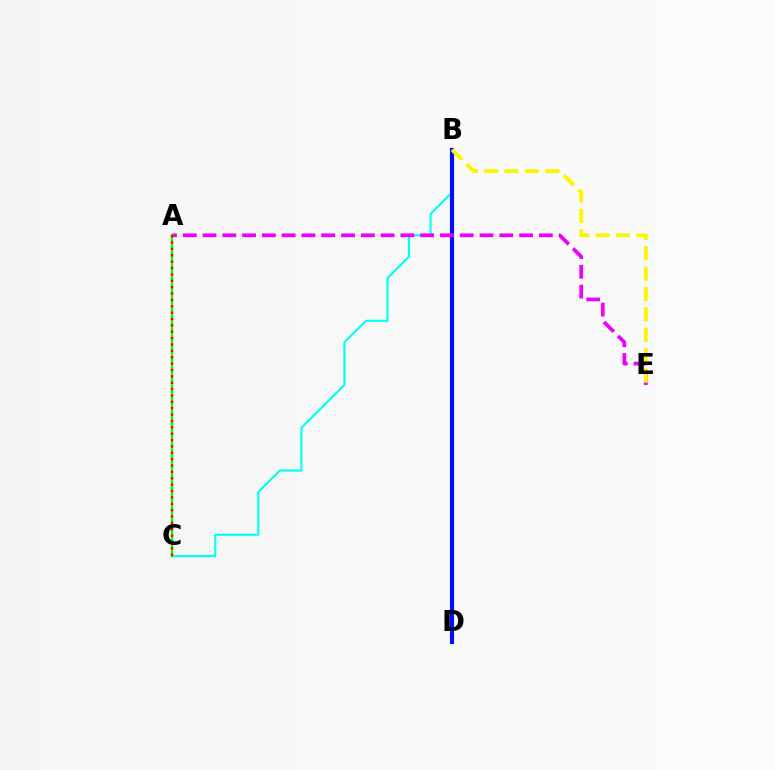{('B', 'C'): [{'color': '#00fff6', 'line_style': 'solid', 'thickness': 1.53}], ('B', 'D'): [{'color': '#0010ff', 'line_style': 'solid', 'thickness': 2.97}], ('A', 'E'): [{'color': '#ee00ff', 'line_style': 'dashed', 'thickness': 2.69}], ('B', 'E'): [{'color': '#fcf500', 'line_style': 'dashed', 'thickness': 2.77}], ('A', 'C'): [{'color': '#08ff00', 'line_style': 'solid', 'thickness': 1.7}, {'color': '#ff0000', 'line_style': 'dotted', 'thickness': 1.73}]}